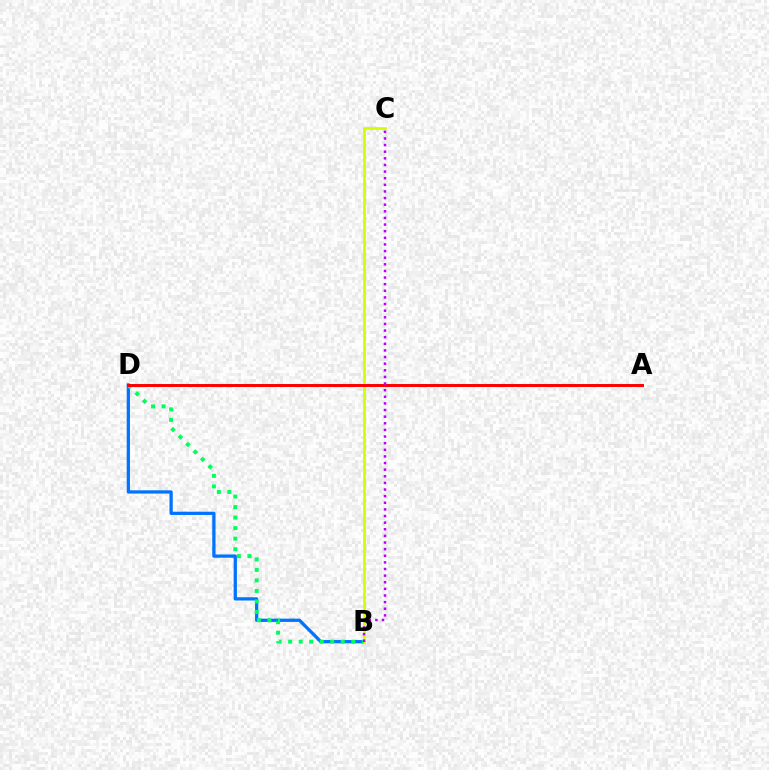{('B', 'D'): [{'color': '#0074ff', 'line_style': 'solid', 'thickness': 2.35}, {'color': '#00ff5c', 'line_style': 'dotted', 'thickness': 2.86}], ('B', 'C'): [{'color': '#d1ff00', 'line_style': 'solid', 'thickness': 2.0}, {'color': '#b900ff', 'line_style': 'dotted', 'thickness': 1.8}], ('A', 'D'): [{'color': '#ff0000', 'line_style': 'solid', 'thickness': 2.13}]}